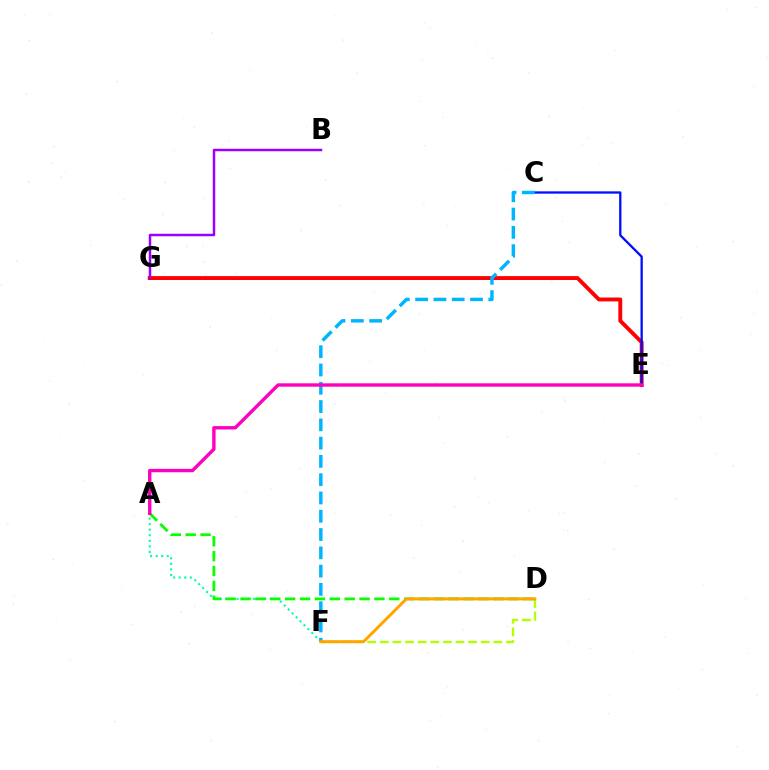{('A', 'F'): [{'color': '#00ff9d', 'line_style': 'dotted', 'thickness': 1.51}], ('E', 'G'): [{'color': '#ff0000', 'line_style': 'solid', 'thickness': 2.8}], ('D', 'F'): [{'color': '#b3ff00', 'line_style': 'dashed', 'thickness': 1.71}, {'color': '#ffa500', 'line_style': 'solid', 'thickness': 2.15}], ('C', 'E'): [{'color': '#0010ff', 'line_style': 'solid', 'thickness': 1.67}], ('B', 'G'): [{'color': '#9b00ff', 'line_style': 'solid', 'thickness': 1.79}], ('C', 'F'): [{'color': '#00b5ff', 'line_style': 'dashed', 'thickness': 2.48}], ('A', 'D'): [{'color': '#08ff00', 'line_style': 'dashed', 'thickness': 2.02}], ('A', 'E'): [{'color': '#ff00bd', 'line_style': 'solid', 'thickness': 2.43}]}